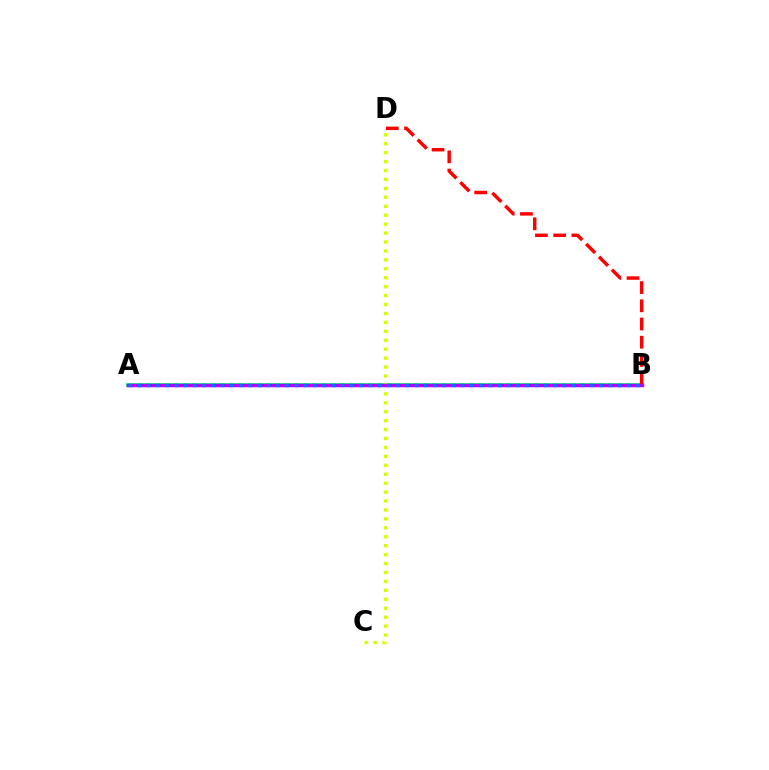{('A', 'B'): [{'color': '#00ff5c', 'line_style': 'solid', 'thickness': 2.69}, {'color': '#b900ff', 'line_style': 'solid', 'thickness': 2.49}, {'color': '#0074ff', 'line_style': 'dotted', 'thickness': 2.51}], ('C', 'D'): [{'color': '#d1ff00', 'line_style': 'dotted', 'thickness': 2.43}], ('B', 'D'): [{'color': '#ff0000', 'line_style': 'dashed', 'thickness': 2.47}]}